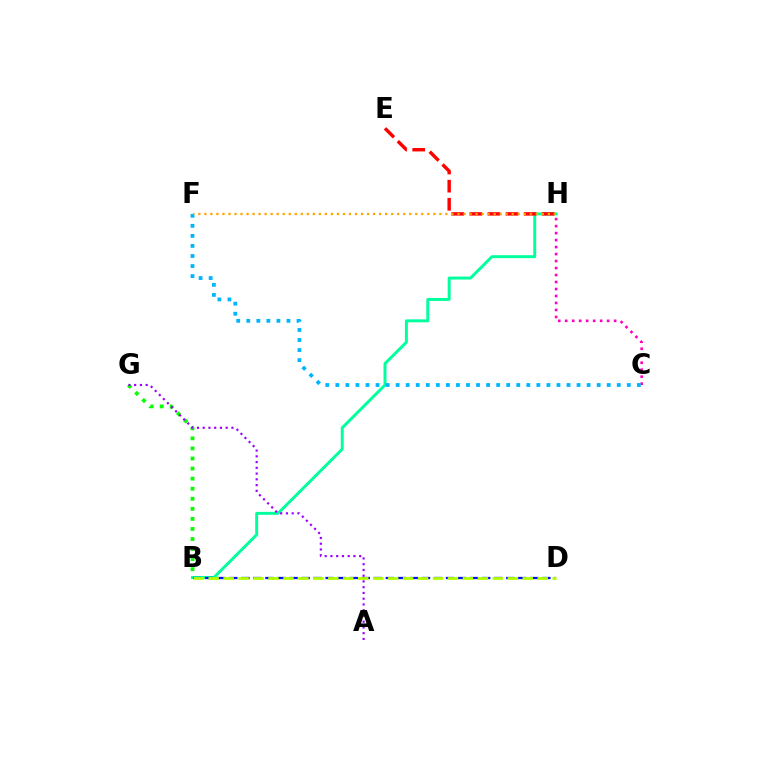{('C', 'H'): [{'color': '#ff00bd', 'line_style': 'dotted', 'thickness': 1.9}], ('B', 'H'): [{'color': '#00ff9d', 'line_style': 'solid', 'thickness': 2.12}], ('B', 'D'): [{'color': '#0010ff', 'line_style': 'dashed', 'thickness': 1.64}, {'color': '#b3ff00', 'line_style': 'dashed', 'thickness': 2.03}], ('C', 'F'): [{'color': '#00b5ff', 'line_style': 'dotted', 'thickness': 2.73}], ('E', 'H'): [{'color': '#ff0000', 'line_style': 'dashed', 'thickness': 2.46}], ('B', 'G'): [{'color': '#08ff00', 'line_style': 'dotted', 'thickness': 2.73}], ('A', 'G'): [{'color': '#9b00ff', 'line_style': 'dotted', 'thickness': 1.56}], ('F', 'H'): [{'color': '#ffa500', 'line_style': 'dotted', 'thickness': 1.64}]}